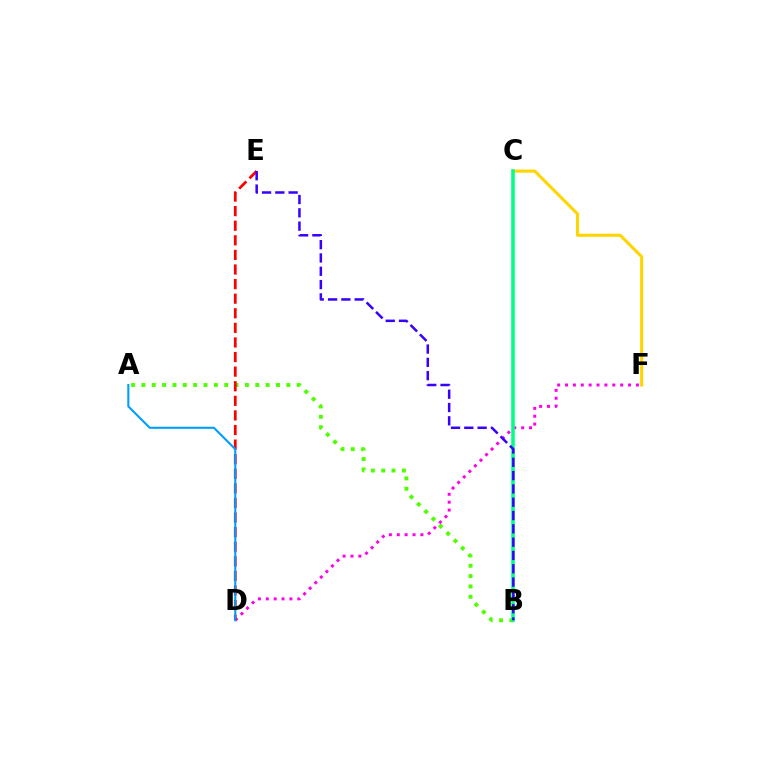{('A', 'B'): [{'color': '#4fff00', 'line_style': 'dotted', 'thickness': 2.81}], ('C', 'F'): [{'color': '#ffd500', 'line_style': 'solid', 'thickness': 2.21}], ('D', 'F'): [{'color': '#ff00ed', 'line_style': 'dotted', 'thickness': 2.14}], ('B', 'C'): [{'color': '#00ff86', 'line_style': 'solid', 'thickness': 2.57}], ('D', 'E'): [{'color': '#ff0000', 'line_style': 'dashed', 'thickness': 1.98}], ('A', 'D'): [{'color': '#009eff', 'line_style': 'solid', 'thickness': 1.51}], ('B', 'E'): [{'color': '#3700ff', 'line_style': 'dashed', 'thickness': 1.81}]}